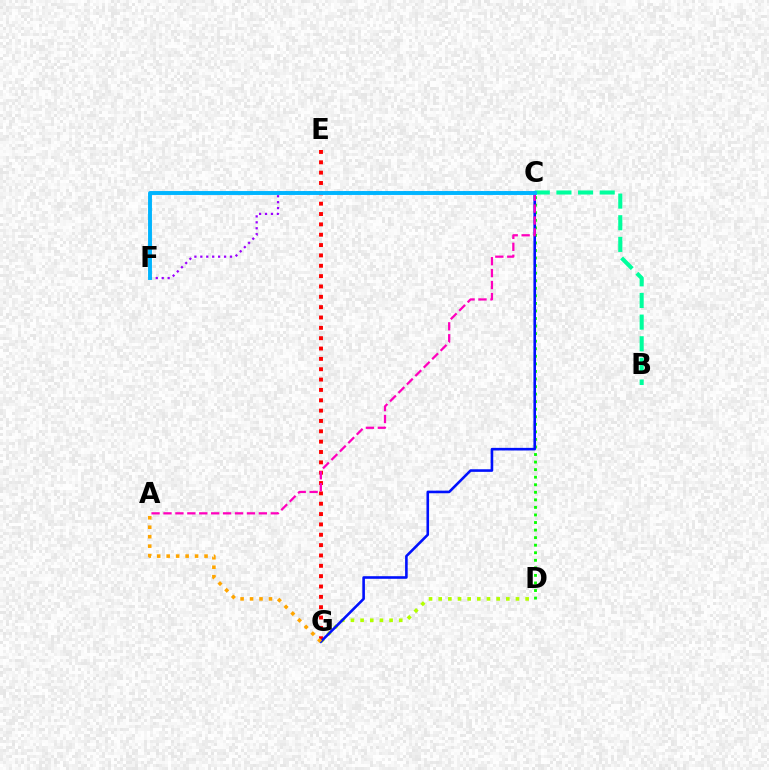{('C', 'D'): [{'color': '#08ff00', 'line_style': 'dotted', 'thickness': 2.05}], ('D', 'G'): [{'color': '#b3ff00', 'line_style': 'dotted', 'thickness': 2.62}], ('E', 'G'): [{'color': '#ff0000', 'line_style': 'dotted', 'thickness': 2.81}], ('C', 'G'): [{'color': '#0010ff', 'line_style': 'solid', 'thickness': 1.87}], ('C', 'F'): [{'color': '#9b00ff', 'line_style': 'dotted', 'thickness': 1.61}, {'color': '#00b5ff', 'line_style': 'solid', 'thickness': 2.81}], ('A', 'G'): [{'color': '#ffa500', 'line_style': 'dotted', 'thickness': 2.57}], ('B', 'C'): [{'color': '#00ff9d', 'line_style': 'dashed', 'thickness': 2.94}], ('A', 'C'): [{'color': '#ff00bd', 'line_style': 'dashed', 'thickness': 1.62}]}